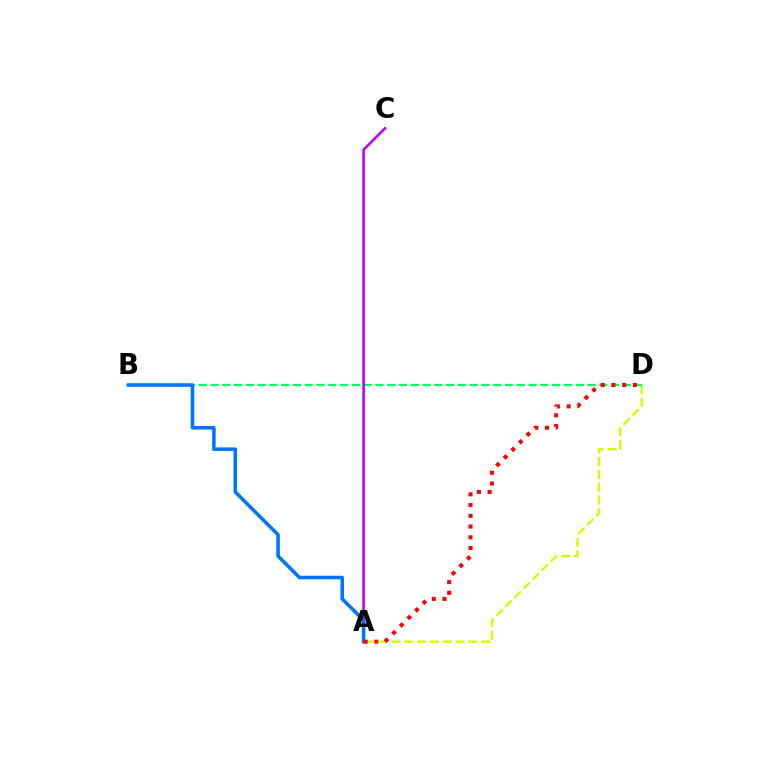{('A', 'D'): [{'color': '#d1ff00', 'line_style': 'dashed', 'thickness': 1.74}, {'color': '#ff0000', 'line_style': 'dotted', 'thickness': 2.92}], ('B', 'D'): [{'color': '#00ff5c', 'line_style': 'dashed', 'thickness': 1.6}], ('A', 'C'): [{'color': '#b900ff', 'line_style': 'solid', 'thickness': 1.86}], ('A', 'B'): [{'color': '#0074ff', 'line_style': 'solid', 'thickness': 2.55}]}